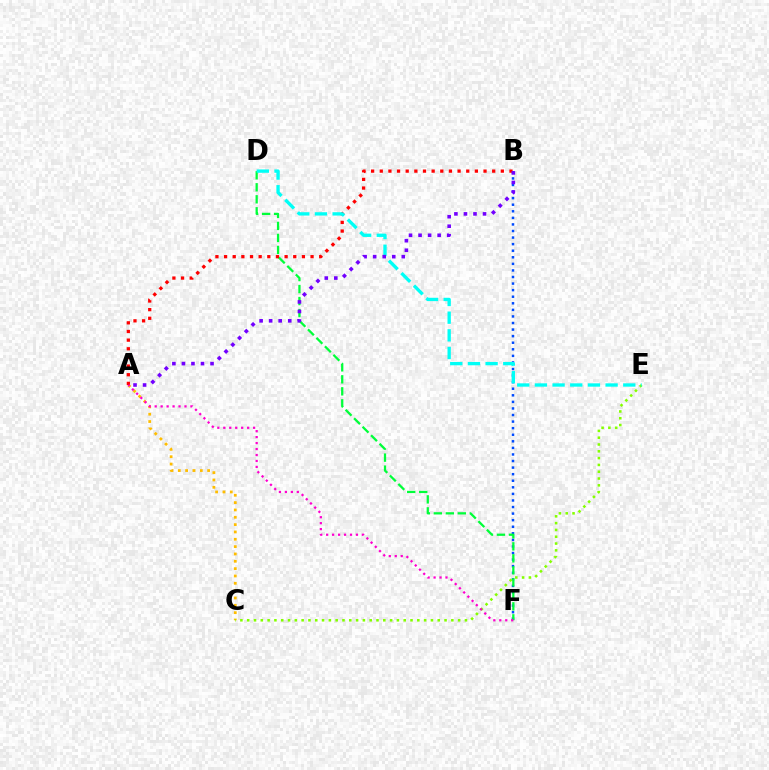{('B', 'F'): [{'color': '#004bff', 'line_style': 'dotted', 'thickness': 1.79}], ('A', 'C'): [{'color': '#ffbd00', 'line_style': 'dotted', 'thickness': 1.99}], ('D', 'F'): [{'color': '#00ff39', 'line_style': 'dashed', 'thickness': 1.63}], ('A', 'B'): [{'color': '#ff0000', 'line_style': 'dotted', 'thickness': 2.35}, {'color': '#7200ff', 'line_style': 'dotted', 'thickness': 2.59}], ('C', 'E'): [{'color': '#84ff00', 'line_style': 'dotted', 'thickness': 1.85}], ('D', 'E'): [{'color': '#00fff6', 'line_style': 'dashed', 'thickness': 2.4}], ('A', 'F'): [{'color': '#ff00cf', 'line_style': 'dotted', 'thickness': 1.62}]}